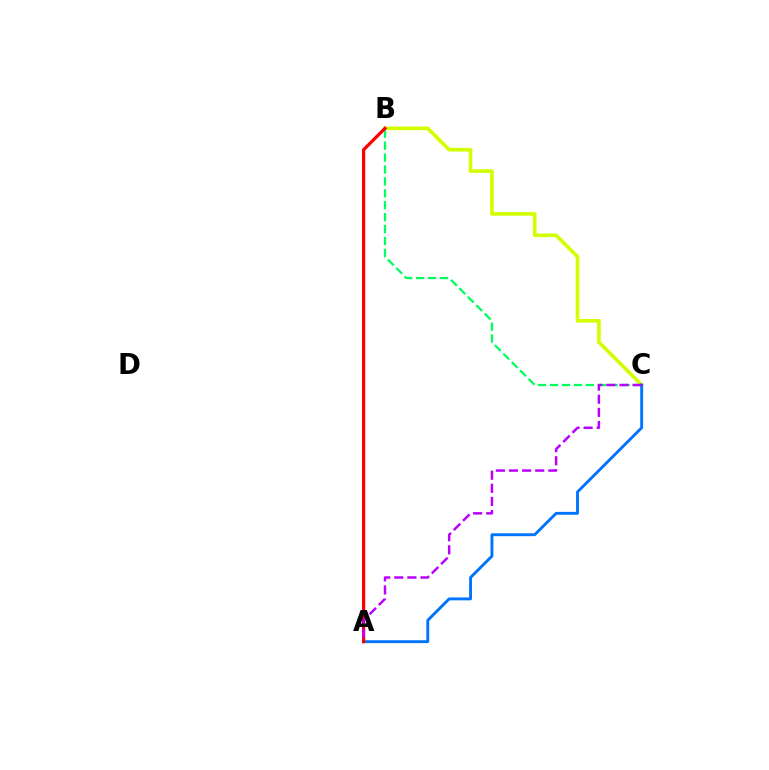{('B', 'C'): [{'color': '#00ff5c', 'line_style': 'dashed', 'thickness': 1.62}, {'color': '#d1ff00', 'line_style': 'solid', 'thickness': 2.63}], ('A', 'C'): [{'color': '#0074ff', 'line_style': 'solid', 'thickness': 2.08}, {'color': '#b900ff', 'line_style': 'dashed', 'thickness': 1.78}], ('A', 'B'): [{'color': '#ff0000', 'line_style': 'solid', 'thickness': 2.31}]}